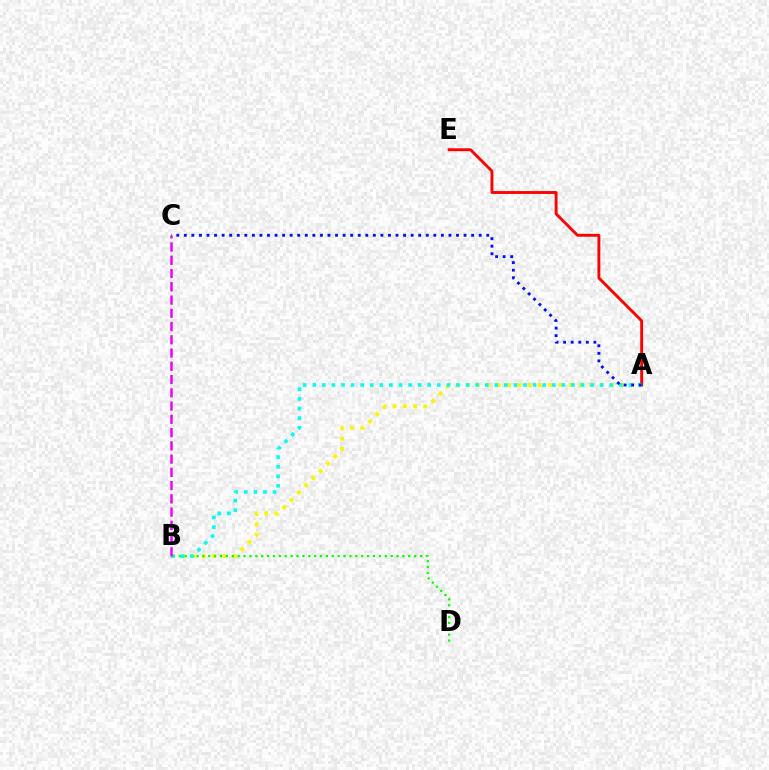{('A', 'B'): [{'color': '#fcf500', 'line_style': 'dotted', 'thickness': 2.79}, {'color': '#00fff6', 'line_style': 'dotted', 'thickness': 2.6}], ('A', 'E'): [{'color': '#ff0000', 'line_style': 'solid', 'thickness': 2.08}], ('B', 'D'): [{'color': '#08ff00', 'line_style': 'dotted', 'thickness': 1.6}], ('A', 'C'): [{'color': '#0010ff', 'line_style': 'dotted', 'thickness': 2.05}], ('B', 'C'): [{'color': '#ee00ff', 'line_style': 'dashed', 'thickness': 1.8}]}